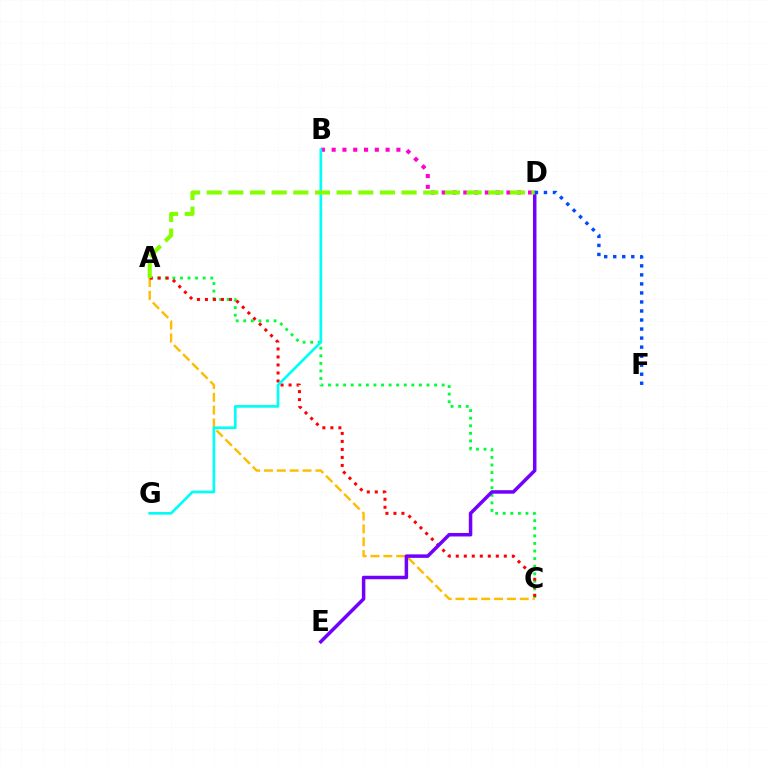{('A', 'C'): [{'color': '#00ff39', 'line_style': 'dotted', 'thickness': 2.06}, {'color': '#ffbd00', 'line_style': 'dashed', 'thickness': 1.75}, {'color': '#ff0000', 'line_style': 'dotted', 'thickness': 2.18}], ('B', 'D'): [{'color': '#ff00cf', 'line_style': 'dotted', 'thickness': 2.93}], ('B', 'G'): [{'color': '#00fff6', 'line_style': 'solid', 'thickness': 1.93}], ('D', 'E'): [{'color': '#7200ff', 'line_style': 'solid', 'thickness': 2.52}], ('D', 'F'): [{'color': '#004bff', 'line_style': 'dotted', 'thickness': 2.45}], ('A', 'D'): [{'color': '#84ff00', 'line_style': 'dashed', 'thickness': 2.94}]}